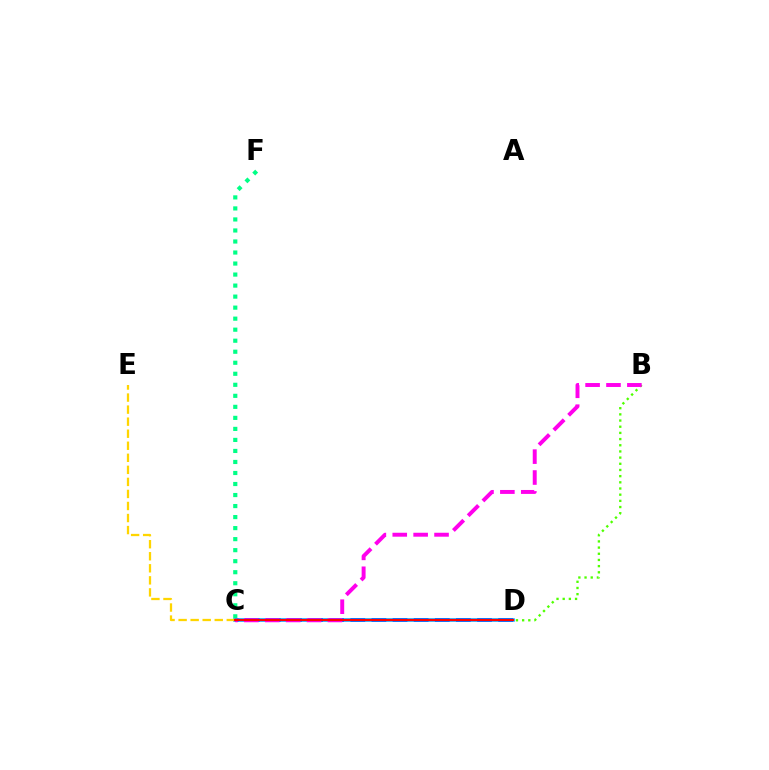{('C', 'D'): [{'color': '#3700ff', 'line_style': 'dashed', 'thickness': 2.87}, {'color': '#009eff', 'line_style': 'solid', 'thickness': 2.52}, {'color': '#ff0000', 'line_style': 'solid', 'thickness': 1.51}], ('B', 'D'): [{'color': '#4fff00', 'line_style': 'dotted', 'thickness': 1.68}], ('B', 'C'): [{'color': '#ff00ed', 'line_style': 'dashed', 'thickness': 2.84}], ('C', 'F'): [{'color': '#00ff86', 'line_style': 'dotted', 'thickness': 3.0}], ('C', 'E'): [{'color': '#ffd500', 'line_style': 'dashed', 'thickness': 1.64}]}